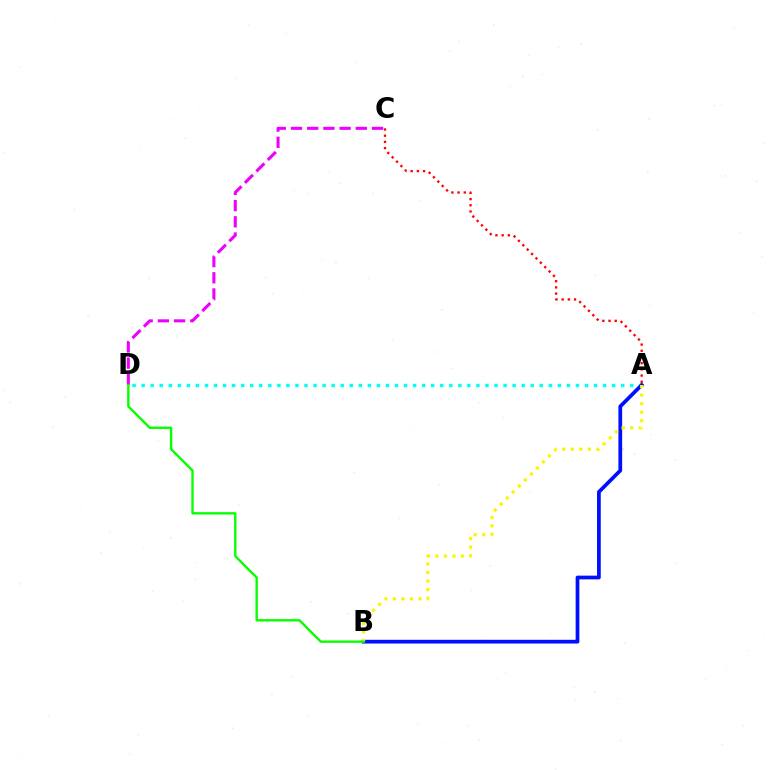{('A', 'D'): [{'color': '#00fff6', 'line_style': 'dotted', 'thickness': 2.46}], ('C', 'D'): [{'color': '#ee00ff', 'line_style': 'dashed', 'thickness': 2.2}], ('A', 'B'): [{'color': '#0010ff', 'line_style': 'solid', 'thickness': 2.69}, {'color': '#fcf500', 'line_style': 'dotted', 'thickness': 2.32}], ('A', 'C'): [{'color': '#ff0000', 'line_style': 'dotted', 'thickness': 1.68}], ('B', 'D'): [{'color': '#08ff00', 'line_style': 'solid', 'thickness': 1.72}]}